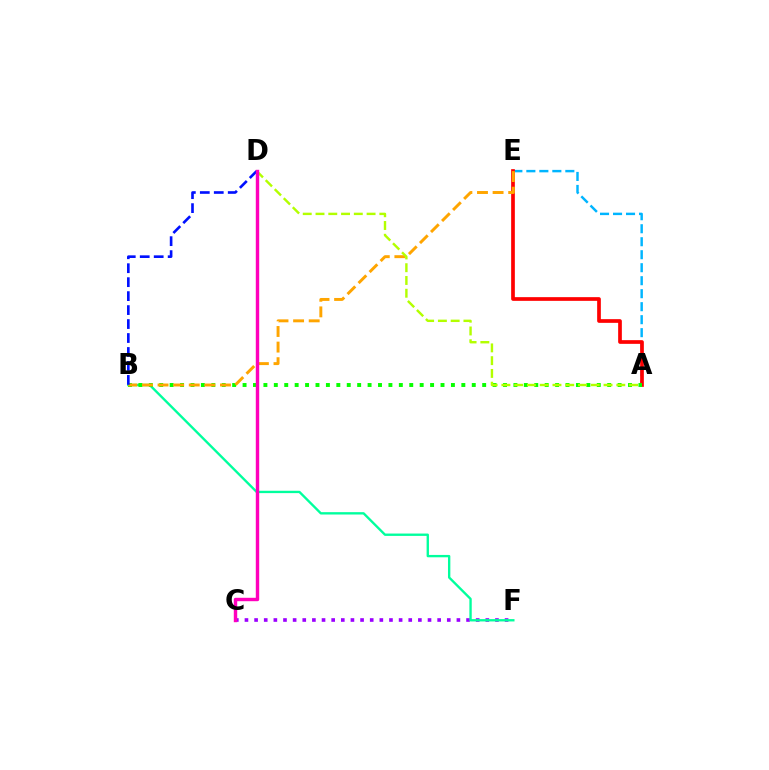{('A', 'E'): [{'color': '#00b5ff', 'line_style': 'dashed', 'thickness': 1.76}, {'color': '#ff0000', 'line_style': 'solid', 'thickness': 2.66}], ('C', 'F'): [{'color': '#9b00ff', 'line_style': 'dotted', 'thickness': 2.62}], ('B', 'F'): [{'color': '#00ff9d', 'line_style': 'solid', 'thickness': 1.7}], ('A', 'B'): [{'color': '#08ff00', 'line_style': 'dotted', 'thickness': 2.83}], ('B', 'E'): [{'color': '#ffa500', 'line_style': 'dashed', 'thickness': 2.12}], ('A', 'D'): [{'color': '#b3ff00', 'line_style': 'dashed', 'thickness': 1.73}], ('B', 'D'): [{'color': '#0010ff', 'line_style': 'dashed', 'thickness': 1.9}], ('C', 'D'): [{'color': '#ff00bd', 'line_style': 'solid', 'thickness': 2.46}]}